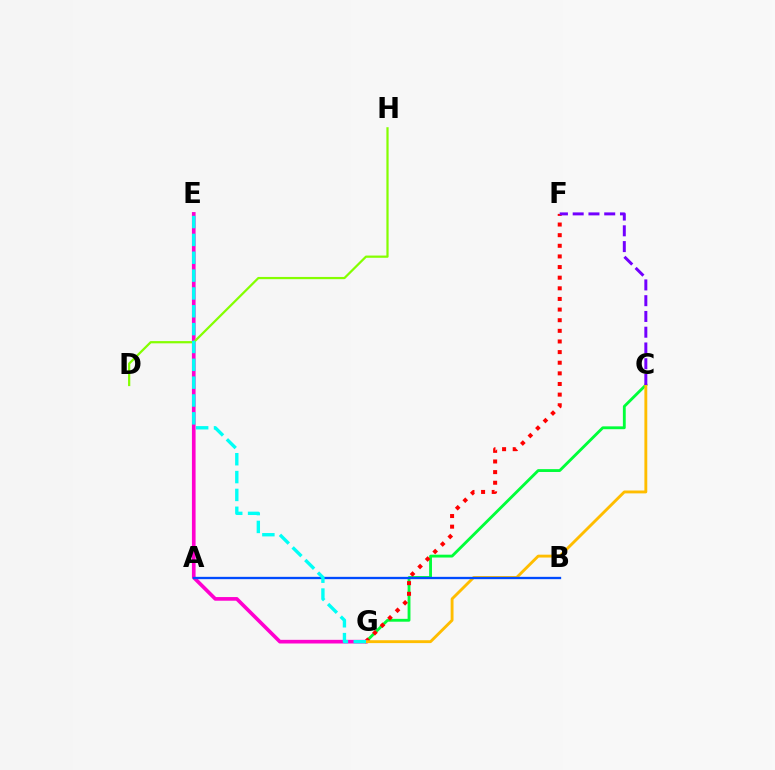{('C', 'G'): [{'color': '#00ff39', 'line_style': 'solid', 'thickness': 2.05}, {'color': '#ffbd00', 'line_style': 'solid', 'thickness': 2.07}], ('F', 'G'): [{'color': '#ff0000', 'line_style': 'dotted', 'thickness': 2.89}], ('E', 'G'): [{'color': '#ff00cf', 'line_style': 'solid', 'thickness': 2.63}, {'color': '#00fff6', 'line_style': 'dashed', 'thickness': 2.42}], ('D', 'H'): [{'color': '#84ff00', 'line_style': 'solid', 'thickness': 1.61}], ('A', 'B'): [{'color': '#004bff', 'line_style': 'solid', 'thickness': 1.67}], ('C', 'F'): [{'color': '#7200ff', 'line_style': 'dashed', 'thickness': 2.14}]}